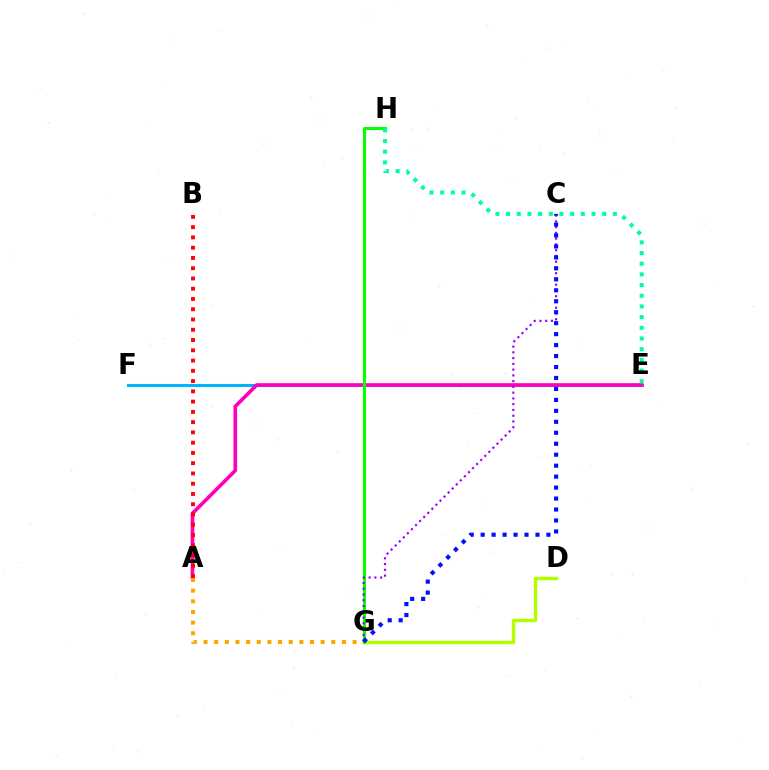{('E', 'F'): [{'color': '#00b5ff', 'line_style': 'solid', 'thickness': 2.17}], ('D', 'G'): [{'color': '#b3ff00', 'line_style': 'solid', 'thickness': 2.45}], ('A', 'E'): [{'color': '#ff00bd', 'line_style': 'solid', 'thickness': 2.64}], ('A', 'B'): [{'color': '#ff0000', 'line_style': 'dotted', 'thickness': 2.79}], ('A', 'G'): [{'color': '#ffa500', 'line_style': 'dotted', 'thickness': 2.89}], ('G', 'H'): [{'color': '#08ff00', 'line_style': 'solid', 'thickness': 2.22}], ('E', 'H'): [{'color': '#00ff9d', 'line_style': 'dotted', 'thickness': 2.9}], ('C', 'G'): [{'color': '#9b00ff', 'line_style': 'dotted', 'thickness': 1.56}, {'color': '#0010ff', 'line_style': 'dotted', 'thickness': 2.98}]}